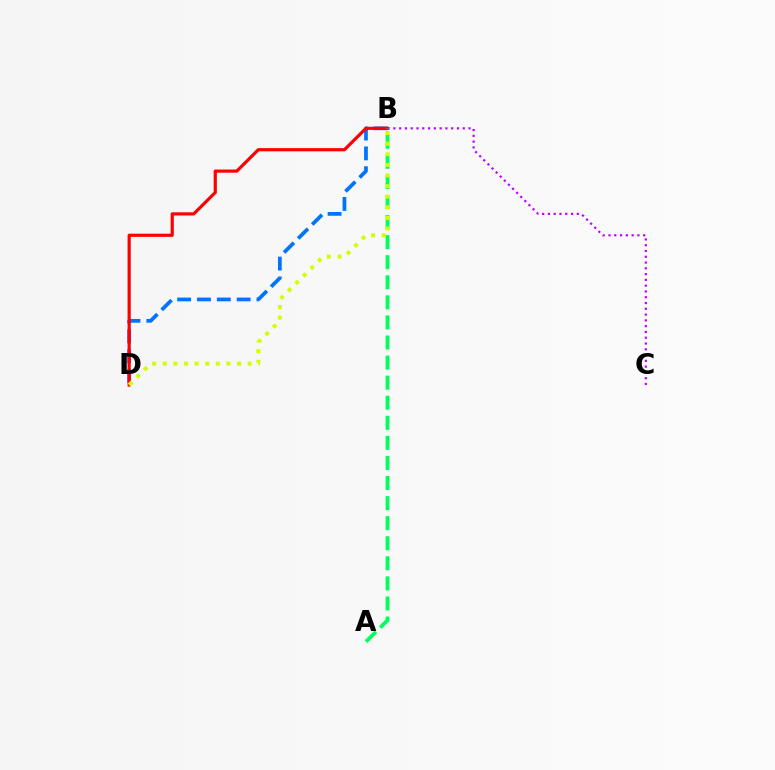{('B', 'D'): [{'color': '#0074ff', 'line_style': 'dashed', 'thickness': 2.69}, {'color': '#ff0000', 'line_style': 'solid', 'thickness': 2.29}, {'color': '#d1ff00', 'line_style': 'dotted', 'thickness': 2.88}], ('B', 'C'): [{'color': '#b900ff', 'line_style': 'dotted', 'thickness': 1.57}], ('A', 'B'): [{'color': '#00ff5c', 'line_style': 'dashed', 'thickness': 2.73}]}